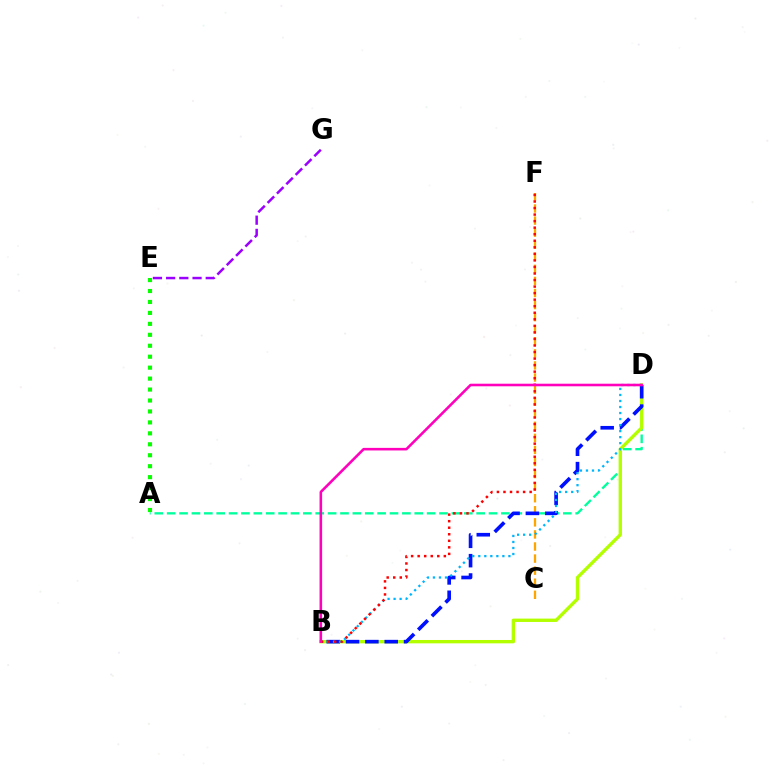{('A', 'D'): [{'color': '#00ff9d', 'line_style': 'dashed', 'thickness': 1.68}], ('B', 'D'): [{'color': '#b3ff00', 'line_style': 'solid', 'thickness': 2.42}, {'color': '#0010ff', 'line_style': 'dashed', 'thickness': 2.63}, {'color': '#00b5ff', 'line_style': 'dotted', 'thickness': 1.64}, {'color': '#ff00bd', 'line_style': 'solid', 'thickness': 1.86}], ('C', 'F'): [{'color': '#ffa500', 'line_style': 'dashed', 'thickness': 1.64}], ('E', 'G'): [{'color': '#9b00ff', 'line_style': 'dashed', 'thickness': 1.79}], ('A', 'E'): [{'color': '#08ff00', 'line_style': 'dotted', 'thickness': 2.97}], ('B', 'F'): [{'color': '#ff0000', 'line_style': 'dotted', 'thickness': 1.78}]}